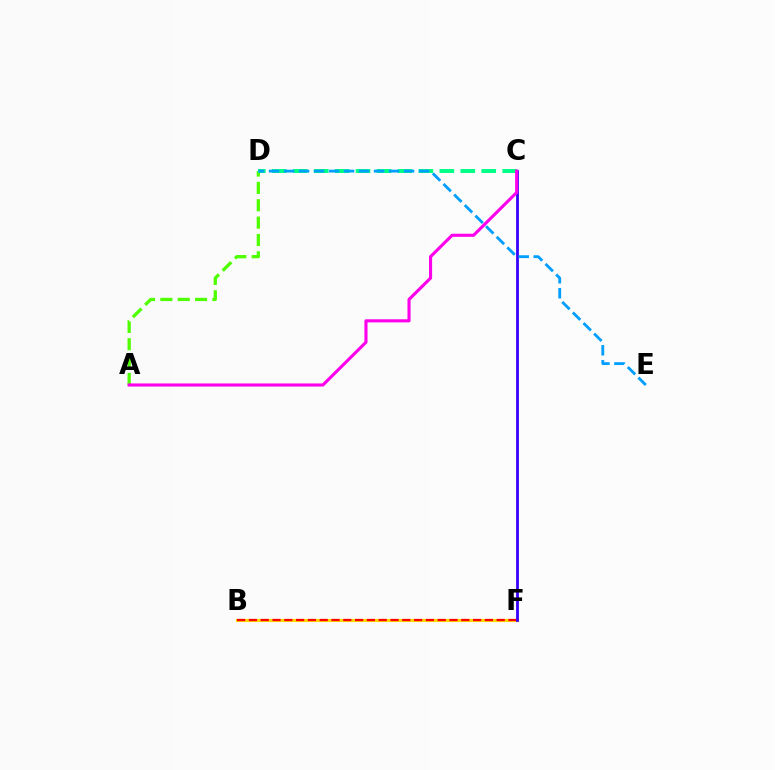{('B', 'F'): [{'color': '#ffd500', 'line_style': 'solid', 'thickness': 2.24}, {'color': '#ff0000', 'line_style': 'dashed', 'thickness': 1.6}], ('A', 'D'): [{'color': '#4fff00', 'line_style': 'dashed', 'thickness': 2.36}], ('C', 'F'): [{'color': '#3700ff', 'line_style': 'solid', 'thickness': 2.01}], ('C', 'D'): [{'color': '#00ff86', 'line_style': 'dashed', 'thickness': 2.85}], ('D', 'E'): [{'color': '#009eff', 'line_style': 'dashed', 'thickness': 2.04}], ('A', 'C'): [{'color': '#ff00ed', 'line_style': 'solid', 'thickness': 2.24}]}